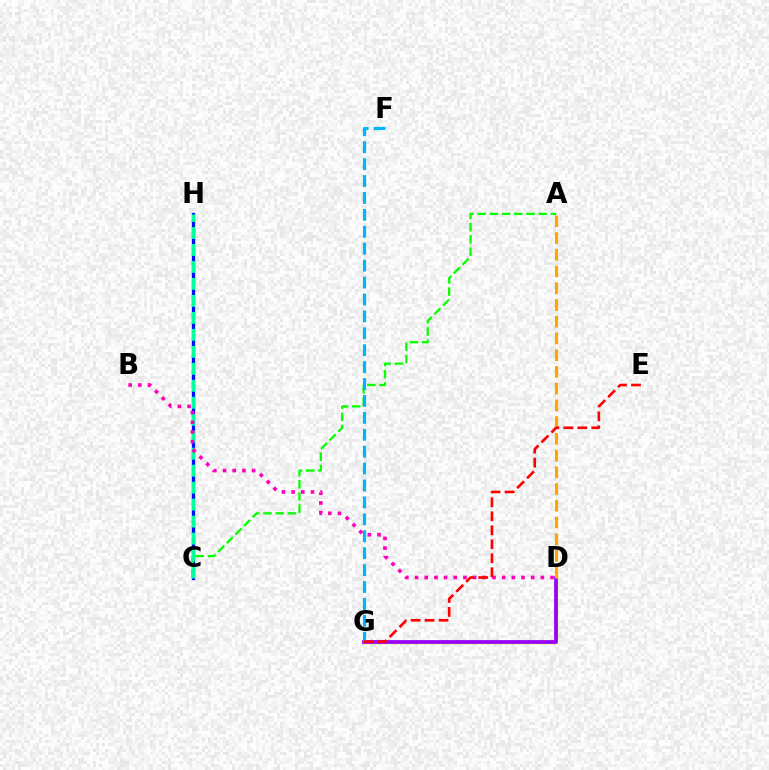{('D', 'G'): [{'color': '#b3ff00', 'line_style': 'solid', 'thickness': 2.46}, {'color': '#9b00ff', 'line_style': 'solid', 'thickness': 2.7}], ('C', 'H'): [{'color': '#0010ff', 'line_style': 'solid', 'thickness': 2.38}, {'color': '#00ff9d', 'line_style': 'dashed', 'thickness': 2.31}], ('A', 'C'): [{'color': '#08ff00', 'line_style': 'dashed', 'thickness': 1.66}], ('B', 'D'): [{'color': '#ff00bd', 'line_style': 'dotted', 'thickness': 2.63}], ('A', 'D'): [{'color': '#ffa500', 'line_style': 'dashed', 'thickness': 2.27}], ('F', 'G'): [{'color': '#00b5ff', 'line_style': 'dashed', 'thickness': 2.3}], ('E', 'G'): [{'color': '#ff0000', 'line_style': 'dashed', 'thickness': 1.9}]}